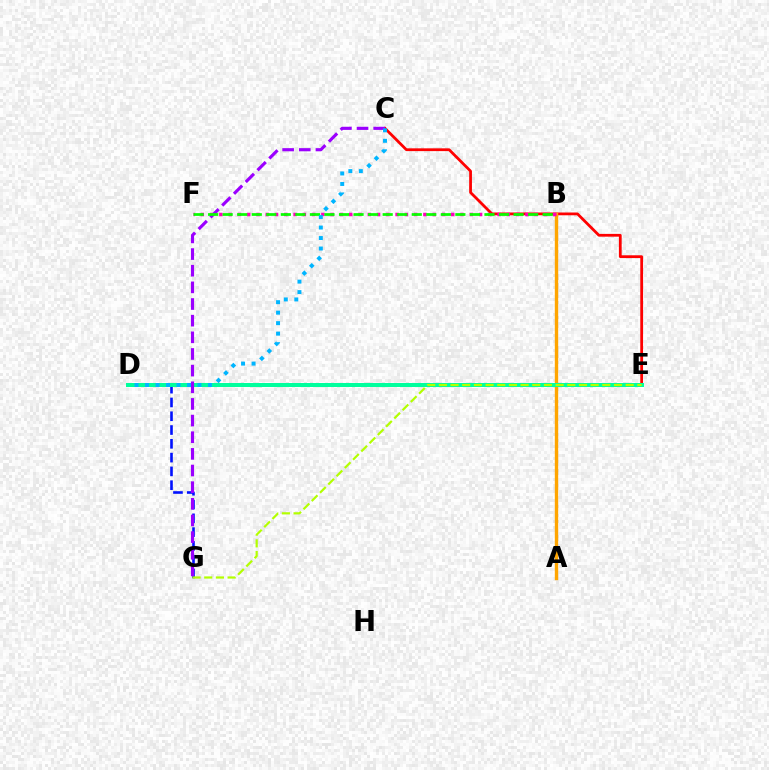{('C', 'E'): [{'color': '#ff0000', 'line_style': 'solid', 'thickness': 2.0}], ('D', 'G'): [{'color': '#0010ff', 'line_style': 'dashed', 'thickness': 1.87}], ('A', 'B'): [{'color': '#ffa500', 'line_style': 'solid', 'thickness': 2.43}], ('B', 'F'): [{'color': '#ff00bd', 'line_style': 'dotted', 'thickness': 2.52}, {'color': '#08ff00', 'line_style': 'dashed', 'thickness': 1.98}], ('D', 'E'): [{'color': '#00ff9d', 'line_style': 'solid', 'thickness': 2.87}], ('C', 'G'): [{'color': '#9b00ff', 'line_style': 'dashed', 'thickness': 2.26}], ('C', 'D'): [{'color': '#00b5ff', 'line_style': 'dotted', 'thickness': 2.85}], ('E', 'G'): [{'color': '#b3ff00', 'line_style': 'dashed', 'thickness': 1.59}]}